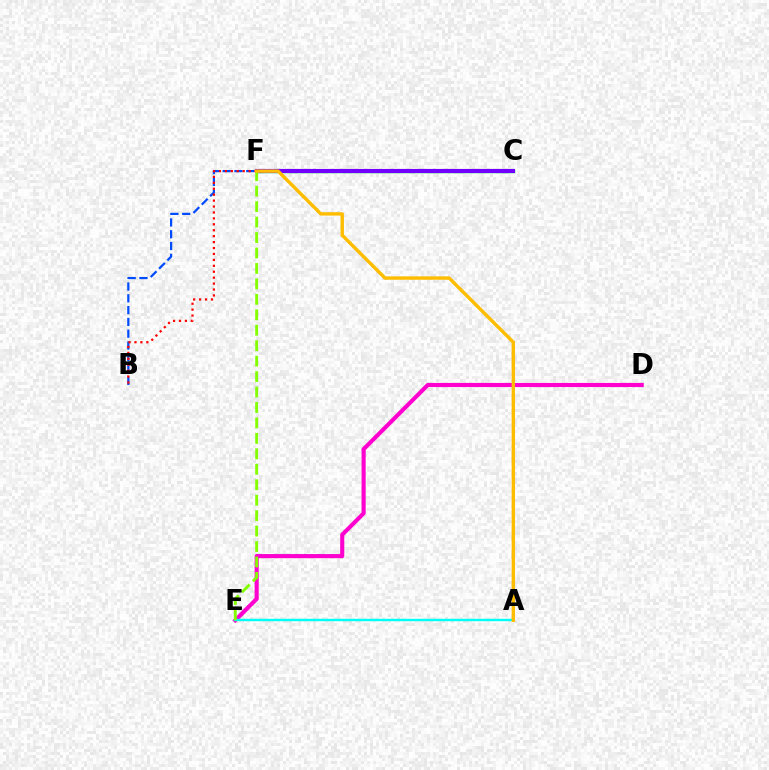{('D', 'E'): [{'color': '#ff00cf', 'line_style': 'solid', 'thickness': 2.97}], ('B', 'F'): [{'color': '#004bff', 'line_style': 'dashed', 'thickness': 1.6}, {'color': '#ff0000', 'line_style': 'dotted', 'thickness': 1.61}], ('C', 'F'): [{'color': '#00ff39', 'line_style': 'solid', 'thickness': 2.46}, {'color': '#7200ff', 'line_style': 'solid', 'thickness': 2.98}], ('A', 'E'): [{'color': '#00fff6', 'line_style': 'solid', 'thickness': 1.74}], ('E', 'F'): [{'color': '#84ff00', 'line_style': 'dashed', 'thickness': 2.1}], ('A', 'F'): [{'color': '#ffbd00', 'line_style': 'solid', 'thickness': 2.45}]}